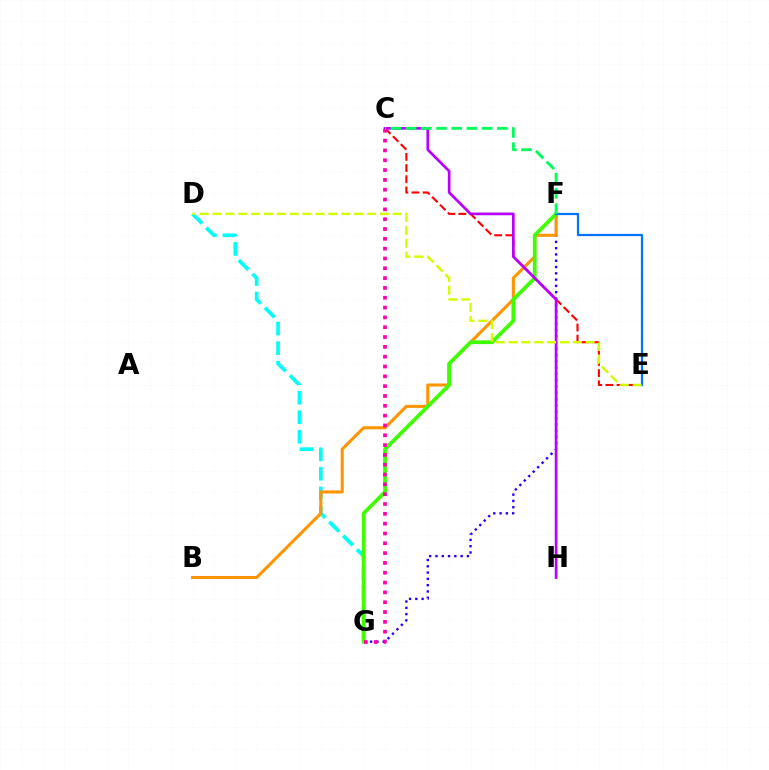{('D', 'G'): [{'color': '#00fff6', 'line_style': 'dashed', 'thickness': 2.65}], ('F', 'G'): [{'color': '#2500ff', 'line_style': 'dotted', 'thickness': 1.71}, {'color': '#3dff00', 'line_style': 'solid', 'thickness': 2.7}], ('B', 'F'): [{'color': '#ff9400', 'line_style': 'solid', 'thickness': 2.21}], ('C', 'E'): [{'color': '#ff0000', 'line_style': 'dashed', 'thickness': 1.52}], ('E', 'F'): [{'color': '#0074ff', 'line_style': 'solid', 'thickness': 1.62}], ('C', 'H'): [{'color': '#b900ff', 'line_style': 'solid', 'thickness': 1.94}], ('C', 'G'): [{'color': '#ff00ac', 'line_style': 'dotted', 'thickness': 2.67}], ('C', 'F'): [{'color': '#00ff5c', 'line_style': 'dashed', 'thickness': 2.06}], ('D', 'E'): [{'color': '#d1ff00', 'line_style': 'dashed', 'thickness': 1.75}]}